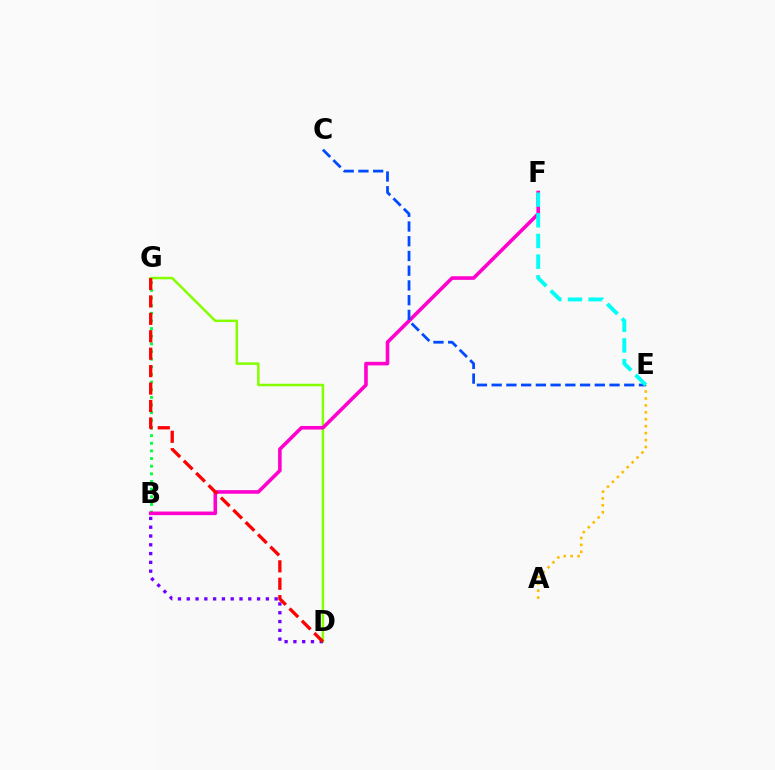{('B', 'G'): [{'color': '#00ff39', 'line_style': 'dotted', 'thickness': 2.08}], ('D', 'G'): [{'color': '#84ff00', 'line_style': 'solid', 'thickness': 1.8}, {'color': '#ff0000', 'line_style': 'dashed', 'thickness': 2.37}], ('B', 'F'): [{'color': '#ff00cf', 'line_style': 'solid', 'thickness': 2.58}], ('A', 'E'): [{'color': '#ffbd00', 'line_style': 'dotted', 'thickness': 1.88}], ('B', 'D'): [{'color': '#7200ff', 'line_style': 'dotted', 'thickness': 2.39}], ('C', 'E'): [{'color': '#004bff', 'line_style': 'dashed', 'thickness': 2.0}], ('E', 'F'): [{'color': '#00fff6', 'line_style': 'dashed', 'thickness': 2.81}]}